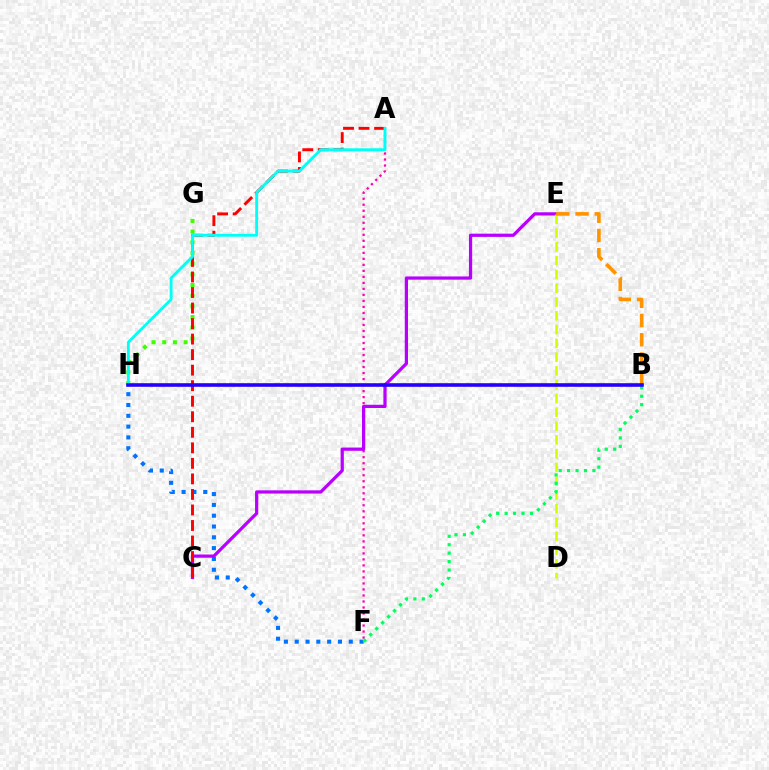{('F', 'H'): [{'color': '#0074ff', 'line_style': 'dotted', 'thickness': 2.94}], ('A', 'F'): [{'color': '#ff00ac', 'line_style': 'dotted', 'thickness': 1.63}], ('C', 'E'): [{'color': '#b900ff', 'line_style': 'solid', 'thickness': 2.32}], ('G', 'H'): [{'color': '#3dff00', 'line_style': 'dotted', 'thickness': 2.9}], ('D', 'E'): [{'color': '#d1ff00', 'line_style': 'dashed', 'thickness': 1.87}], ('B', 'F'): [{'color': '#00ff5c', 'line_style': 'dotted', 'thickness': 2.29}], ('A', 'C'): [{'color': '#ff0000', 'line_style': 'dashed', 'thickness': 2.11}], ('B', 'E'): [{'color': '#ff9400', 'line_style': 'dashed', 'thickness': 2.61}], ('A', 'H'): [{'color': '#00fff6', 'line_style': 'solid', 'thickness': 2.07}], ('B', 'H'): [{'color': '#2500ff', 'line_style': 'solid', 'thickness': 2.59}]}